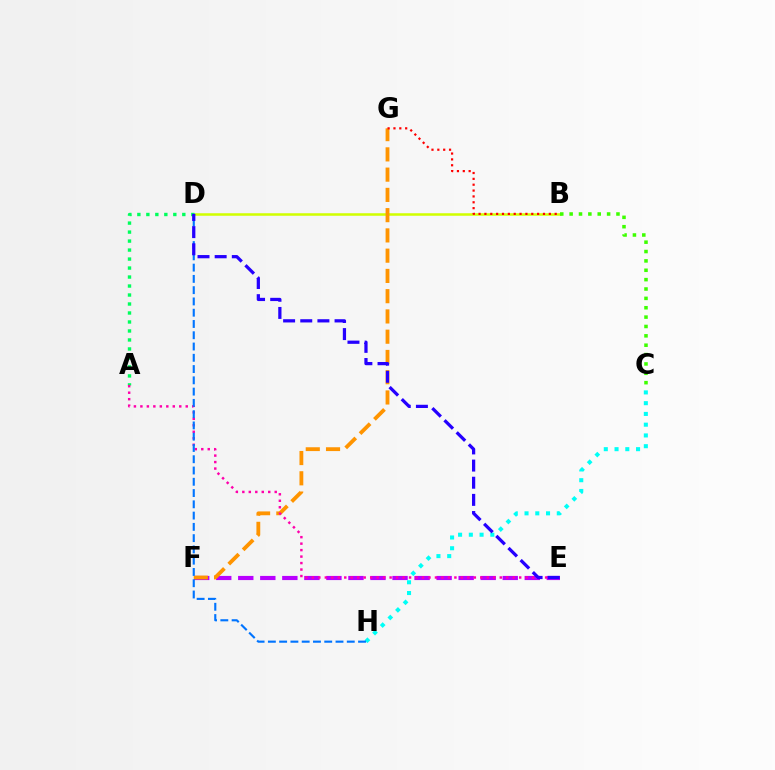{('B', 'D'): [{'color': '#d1ff00', 'line_style': 'solid', 'thickness': 1.81}], ('E', 'F'): [{'color': '#b900ff', 'line_style': 'dashed', 'thickness': 2.99}], ('A', 'D'): [{'color': '#00ff5c', 'line_style': 'dotted', 'thickness': 2.44}], ('F', 'G'): [{'color': '#ff9400', 'line_style': 'dashed', 'thickness': 2.75}], ('C', 'H'): [{'color': '#00fff6', 'line_style': 'dotted', 'thickness': 2.92}], ('B', 'C'): [{'color': '#3dff00', 'line_style': 'dotted', 'thickness': 2.54}], ('B', 'G'): [{'color': '#ff0000', 'line_style': 'dotted', 'thickness': 1.59}], ('A', 'E'): [{'color': '#ff00ac', 'line_style': 'dotted', 'thickness': 1.76}], ('D', 'H'): [{'color': '#0074ff', 'line_style': 'dashed', 'thickness': 1.53}], ('D', 'E'): [{'color': '#2500ff', 'line_style': 'dashed', 'thickness': 2.33}]}